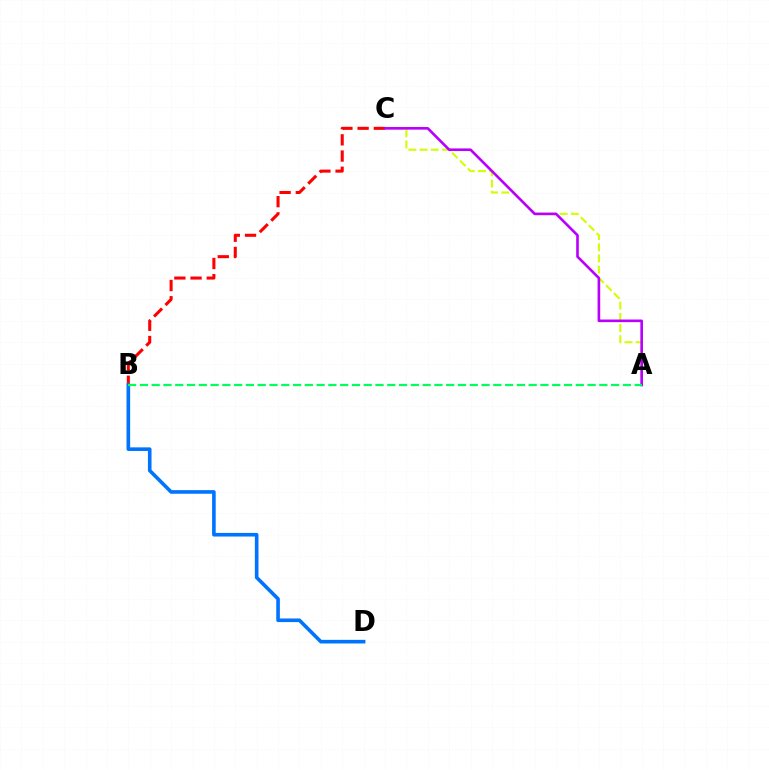{('B', 'C'): [{'color': '#ff0000', 'line_style': 'dashed', 'thickness': 2.2}], ('A', 'C'): [{'color': '#d1ff00', 'line_style': 'dashed', 'thickness': 1.52}, {'color': '#b900ff', 'line_style': 'solid', 'thickness': 1.9}], ('B', 'D'): [{'color': '#0074ff', 'line_style': 'solid', 'thickness': 2.6}], ('A', 'B'): [{'color': '#00ff5c', 'line_style': 'dashed', 'thickness': 1.6}]}